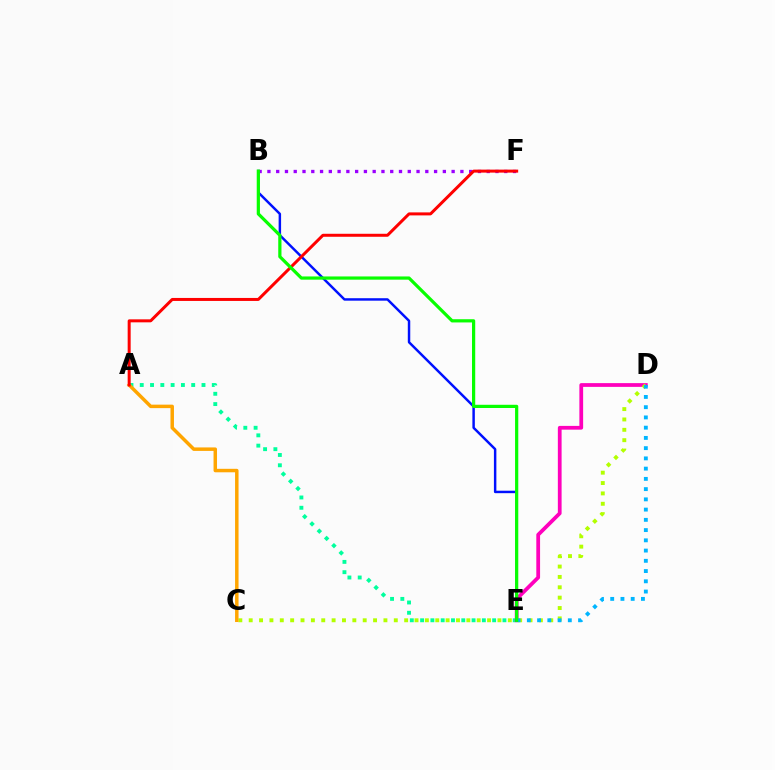{('A', 'E'): [{'color': '#00ff9d', 'line_style': 'dotted', 'thickness': 2.8}], ('D', 'E'): [{'color': '#ff00bd', 'line_style': 'solid', 'thickness': 2.71}, {'color': '#00b5ff', 'line_style': 'dotted', 'thickness': 2.78}], ('B', 'E'): [{'color': '#0010ff', 'line_style': 'solid', 'thickness': 1.77}, {'color': '#08ff00', 'line_style': 'solid', 'thickness': 2.31}], ('B', 'F'): [{'color': '#9b00ff', 'line_style': 'dotted', 'thickness': 2.38}], ('C', 'D'): [{'color': '#b3ff00', 'line_style': 'dotted', 'thickness': 2.82}], ('A', 'C'): [{'color': '#ffa500', 'line_style': 'solid', 'thickness': 2.5}], ('A', 'F'): [{'color': '#ff0000', 'line_style': 'solid', 'thickness': 2.16}]}